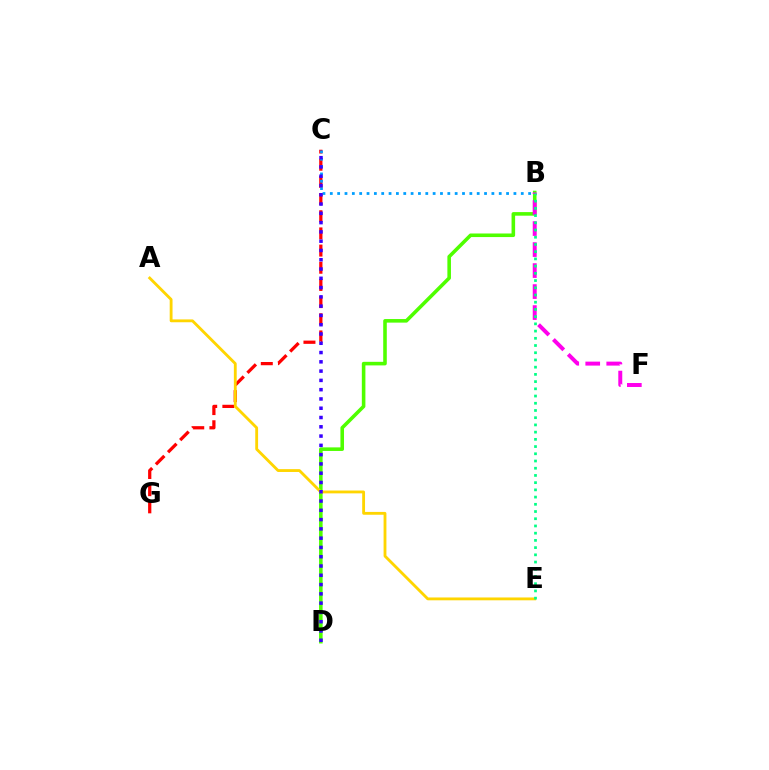{('B', 'D'): [{'color': '#4fff00', 'line_style': 'solid', 'thickness': 2.58}], ('C', 'G'): [{'color': '#ff0000', 'line_style': 'dashed', 'thickness': 2.33}], ('B', 'F'): [{'color': '#ff00ed', 'line_style': 'dashed', 'thickness': 2.85}], ('A', 'E'): [{'color': '#ffd500', 'line_style': 'solid', 'thickness': 2.04}], ('B', 'C'): [{'color': '#009eff', 'line_style': 'dotted', 'thickness': 2.0}], ('B', 'E'): [{'color': '#00ff86', 'line_style': 'dotted', 'thickness': 1.96}], ('C', 'D'): [{'color': '#3700ff', 'line_style': 'dotted', 'thickness': 2.52}]}